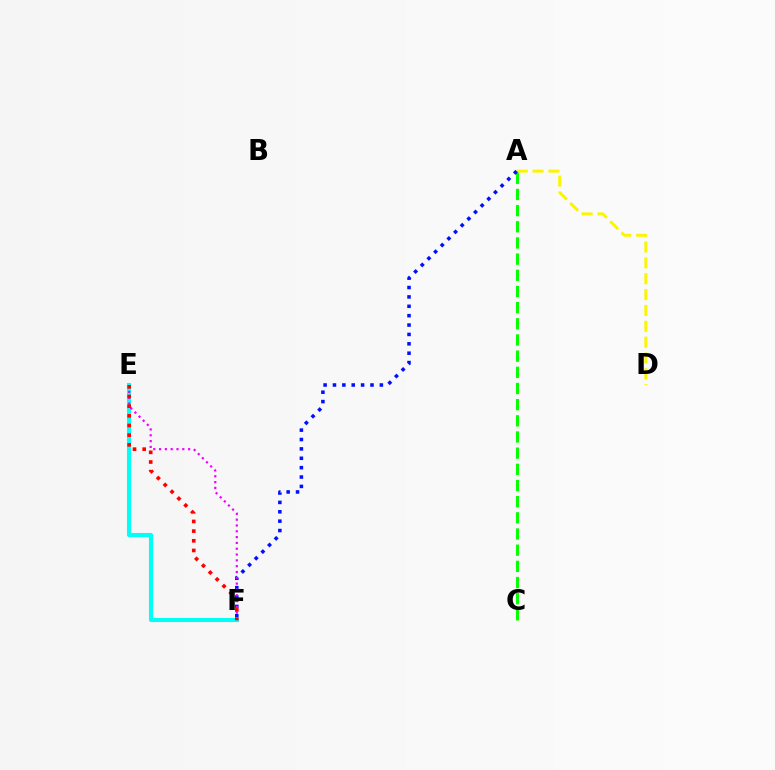{('E', 'F'): [{'color': '#00fff6', 'line_style': 'solid', 'thickness': 2.93}, {'color': '#ee00ff', 'line_style': 'dotted', 'thickness': 1.58}, {'color': '#ff0000', 'line_style': 'dotted', 'thickness': 2.63}], ('A', 'D'): [{'color': '#fcf500', 'line_style': 'dashed', 'thickness': 2.15}], ('A', 'C'): [{'color': '#08ff00', 'line_style': 'dashed', 'thickness': 2.2}], ('A', 'F'): [{'color': '#0010ff', 'line_style': 'dotted', 'thickness': 2.55}]}